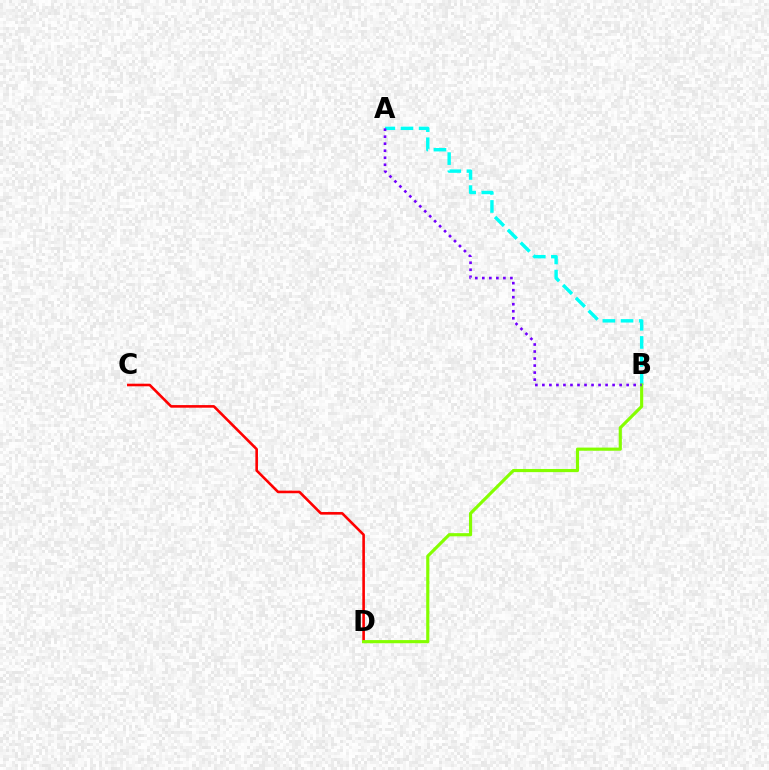{('A', 'B'): [{'color': '#00fff6', 'line_style': 'dashed', 'thickness': 2.46}, {'color': '#7200ff', 'line_style': 'dotted', 'thickness': 1.91}], ('C', 'D'): [{'color': '#ff0000', 'line_style': 'solid', 'thickness': 1.87}], ('B', 'D'): [{'color': '#84ff00', 'line_style': 'solid', 'thickness': 2.27}]}